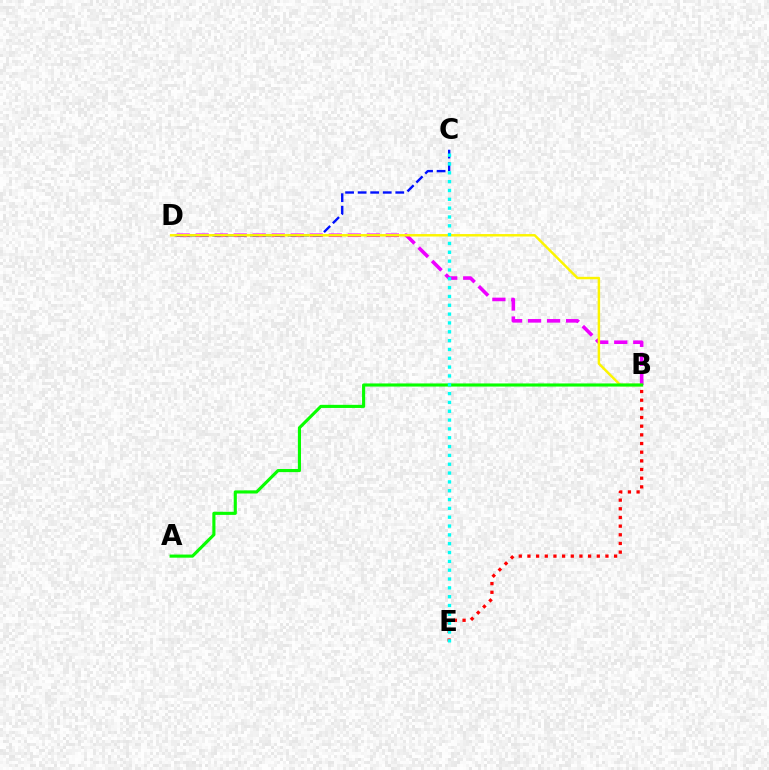{('B', 'E'): [{'color': '#ff0000', 'line_style': 'dotted', 'thickness': 2.35}], ('B', 'D'): [{'color': '#ee00ff', 'line_style': 'dashed', 'thickness': 2.58}, {'color': '#fcf500', 'line_style': 'solid', 'thickness': 1.77}], ('C', 'D'): [{'color': '#0010ff', 'line_style': 'dashed', 'thickness': 1.7}], ('A', 'B'): [{'color': '#08ff00', 'line_style': 'solid', 'thickness': 2.25}], ('C', 'E'): [{'color': '#00fff6', 'line_style': 'dotted', 'thickness': 2.4}]}